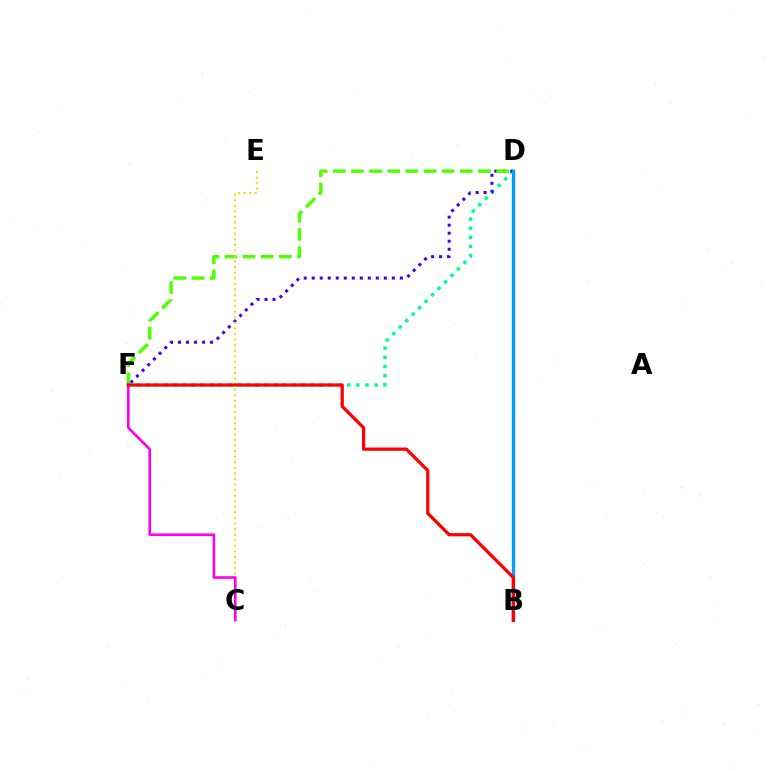{('D', 'F'): [{'color': '#00ff86', 'line_style': 'dotted', 'thickness': 2.48}, {'color': '#3700ff', 'line_style': 'dotted', 'thickness': 2.18}, {'color': '#4fff00', 'line_style': 'dashed', 'thickness': 2.46}], ('B', 'D'): [{'color': '#009eff', 'line_style': 'solid', 'thickness': 2.44}], ('C', 'E'): [{'color': '#ffd500', 'line_style': 'dotted', 'thickness': 1.51}], ('C', 'F'): [{'color': '#ff00ed', 'line_style': 'solid', 'thickness': 1.89}], ('B', 'F'): [{'color': '#ff0000', 'line_style': 'solid', 'thickness': 2.33}]}